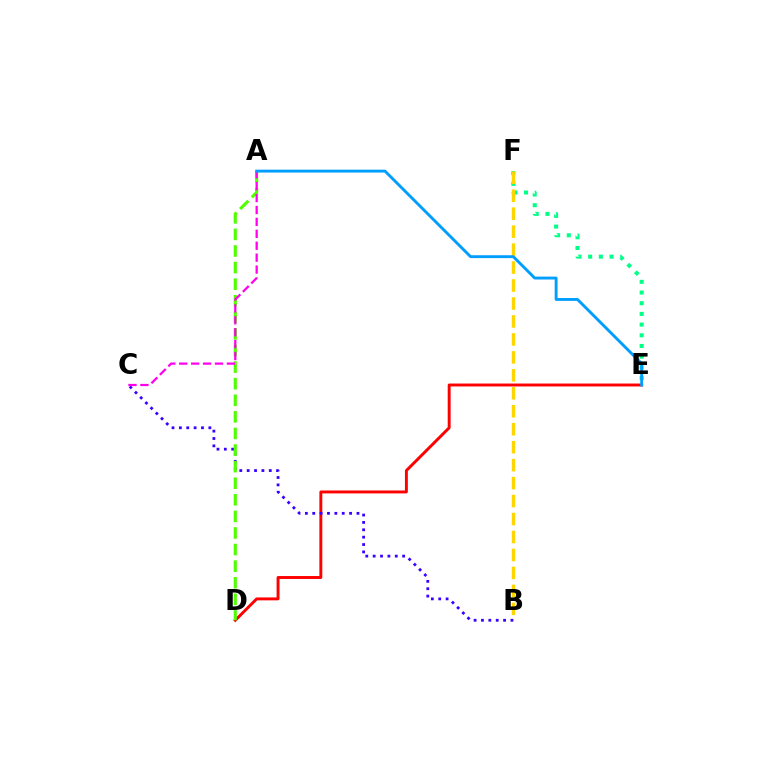{('D', 'E'): [{'color': '#ff0000', 'line_style': 'solid', 'thickness': 2.1}], ('B', 'C'): [{'color': '#3700ff', 'line_style': 'dotted', 'thickness': 2.0}], ('E', 'F'): [{'color': '#00ff86', 'line_style': 'dotted', 'thickness': 2.9}], ('A', 'D'): [{'color': '#4fff00', 'line_style': 'dashed', 'thickness': 2.25}], ('A', 'C'): [{'color': '#ff00ed', 'line_style': 'dashed', 'thickness': 1.62}], ('B', 'F'): [{'color': '#ffd500', 'line_style': 'dashed', 'thickness': 2.44}], ('A', 'E'): [{'color': '#009eff', 'line_style': 'solid', 'thickness': 2.07}]}